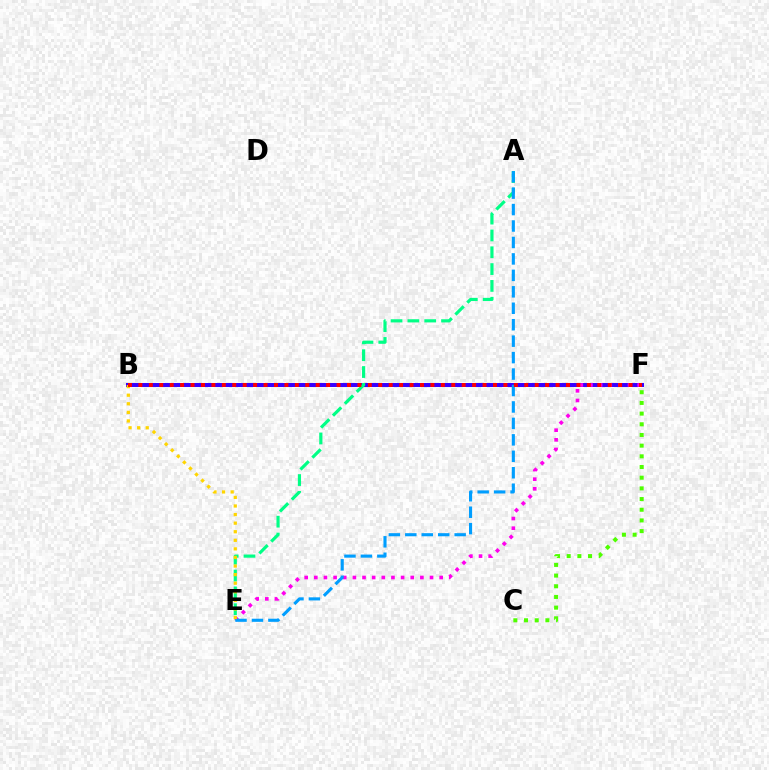{('B', 'F'): [{'color': '#3700ff', 'line_style': 'solid', 'thickness': 2.86}, {'color': '#ff0000', 'line_style': 'dotted', 'thickness': 2.83}], ('E', 'F'): [{'color': '#ff00ed', 'line_style': 'dotted', 'thickness': 2.62}], ('A', 'E'): [{'color': '#00ff86', 'line_style': 'dashed', 'thickness': 2.29}, {'color': '#009eff', 'line_style': 'dashed', 'thickness': 2.23}], ('C', 'F'): [{'color': '#4fff00', 'line_style': 'dotted', 'thickness': 2.9}], ('B', 'E'): [{'color': '#ffd500', 'line_style': 'dotted', 'thickness': 2.33}]}